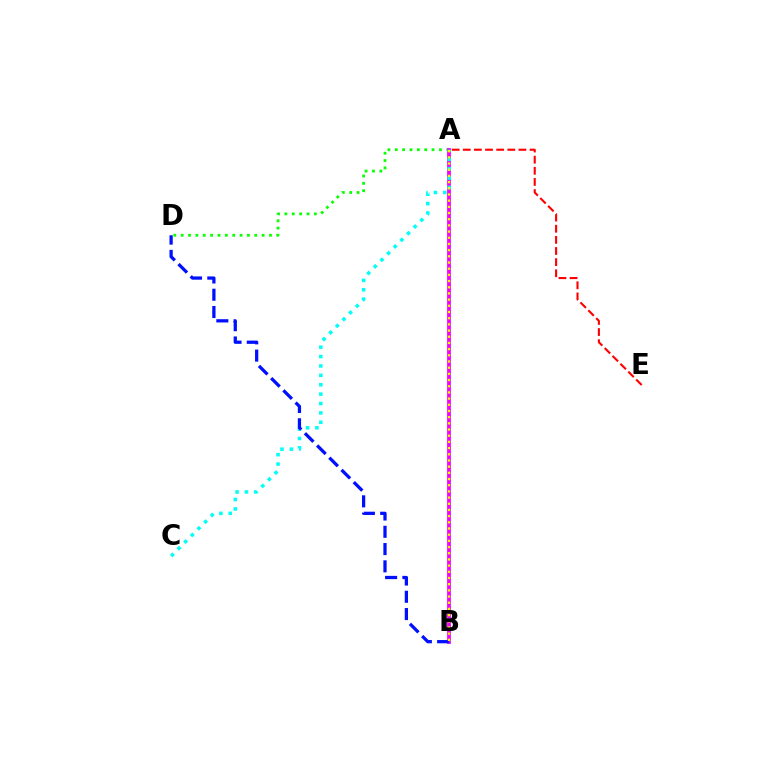{('A', 'D'): [{'color': '#08ff00', 'line_style': 'dotted', 'thickness': 2.0}], ('A', 'B'): [{'color': '#ee00ff', 'line_style': 'solid', 'thickness': 2.71}, {'color': '#fcf500', 'line_style': 'dotted', 'thickness': 1.68}], ('A', 'C'): [{'color': '#00fff6', 'line_style': 'dotted', 'thickness': 2.55}], ('B', 'D'): [{'color': '#0010ff', 'line_style': 'dashed', 'thickness': 2.35}], ('A', 'E'): [{'color': '#ff0000', 'line_style': 'dashed', 'thickness': 1.51}]}